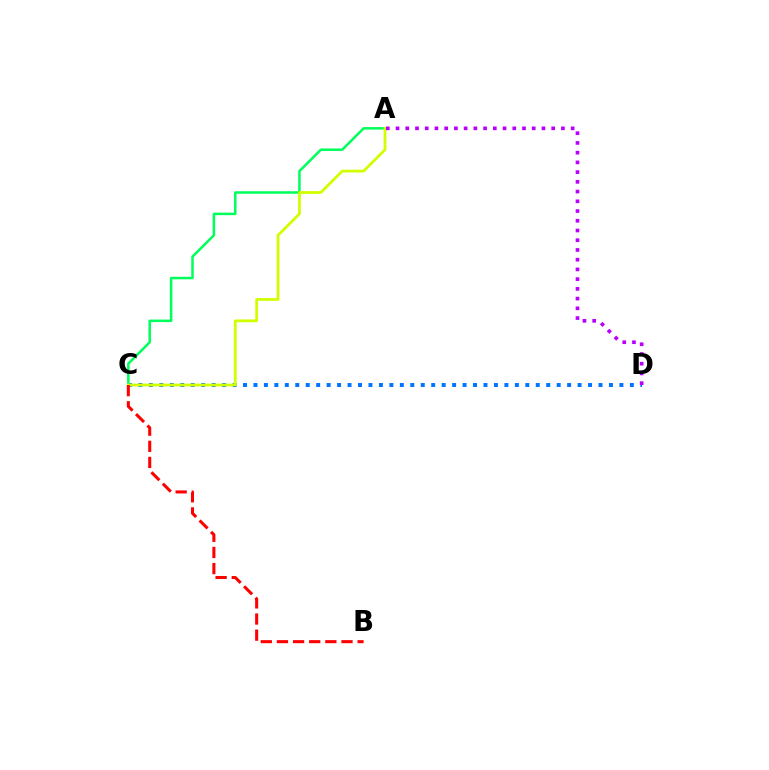{('C', 'D'): [{'color': '#0074ff', 'line_style': 'dotted', 'thickness': 2.84}], ('A', 'C'): [{'color': '#00ff5c', 'line_style': 'solid', 'thickness': 1.81}, {'color': '#d1ff00', 'line_style': 'solid', 'thickness': 2.0}], ('B', 'C'): [{'color': '#ff0000', 'line_style': 'dashed', 'thickness': 2.19}], ('A', 'D'): [{'color': '#b900ff', 'line_style': 'dotted', 'thickness': 2.64}]}